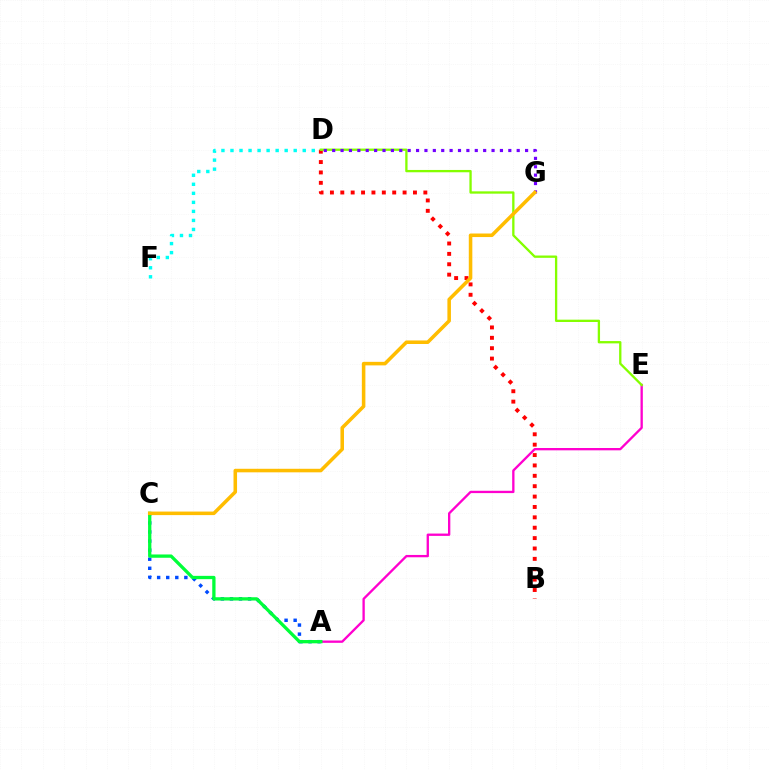{('D', 'F'): [{'color': '#00fff6', 'line_style': 'dotted', 'thickness': 2.45}], ('B', 'D'): [{'color': '#ff0000', 'line_style': 'dotted', 'thickness': 2.82}], ('A', 'E'): [{'color': '#ff00cf', 'line_style': 'solid', 'thickness': 1.67}], ('D', 'E'): [{'color': '#84ff00', 'line_style': 'solid', 'thickness': 1.67}], ('A', 'C'): [{'color': '#004bff', 'line_style': 'dotted', 'thickness': 2.46}, {'color': '#00ff39', 'line_style': 'solid', 'thickness': 2.37}], ('D', 'G'): [{'color': '#7200ff', 'line_style': 'dotted', 'thickness': 2.28}], ('C', 'G'): [{'color': '#ffbd00', 'line_style': 'solid', 'thickness': 2.55}]}